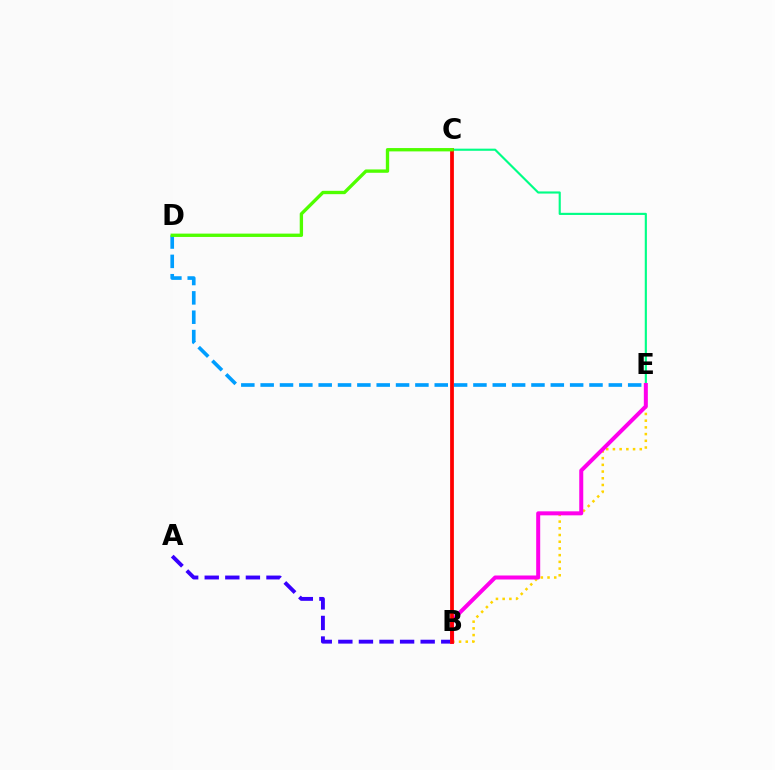{('A', 'B'): [{'color': '#3700ff', 'line_style': 'dashed', 'thickness': 2.8}], ('C', 'E'): [{'color': '#00ff86', 'line_style': 'solid', 'thickness': 1.54}], ('B', 'E'): [{'color': '#ffd500', 'line_style': 'dotted', 'thickness': 1.82}, {'color': '#ff00ed', 'line_style': 'solid', 'thickness': 2.89}], ('D', 'E'): [{'color': '#009eff', 'line_style': 'dashed', 'thickness': 2.63}], ('B', 'C'): [{'color': '#ff0000', 'line_style': 'solid', 'thickness': 2.71}], ('C', 'D'): [{'color': '#4fff00', 'line_style': 'solid', 'thickness': 2.4}]}